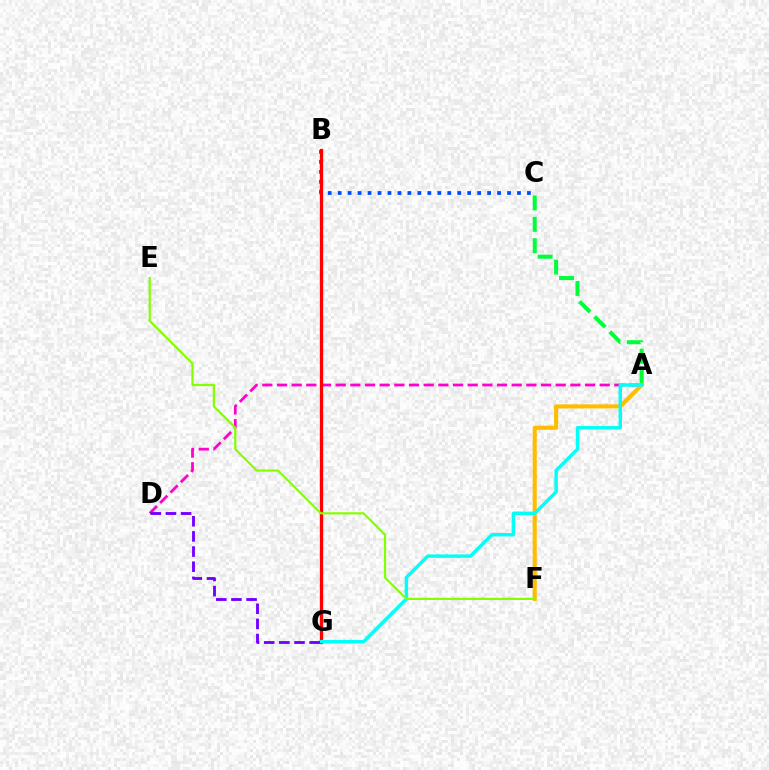{('B', 'C'): [{'color': '#004bff', 'line_style': 'dotted', 'thickness': 2.71}], ('A', 'C'): [{'color': '#00ff39', 'line_style': 'dashed', 'thickness': 2.9}], ('A', 'D'): [{'color': '#ff00cf', 'line_style': 'dashed', 'thickness': 1.99}], ('A', 'F'): [{'color': '#ffbd00', 'line_style': 'solid', 'thickness': 2.94}], ('B', 'G'): [{'color': '#ff0000', 'line_style': 'solid', 'thickness': 2.36}], ('A', 'G'): [{'color': '#00fff6', 'line_style': 'solid', 'thickness': 2.47}], ('D', 'G'): [{'color': '#7200ff', 'line_style': 'dashed', 'thickness': 2.06}], ('E', 'F'): [{'color': '#84ff00', 'line_style': 'solid', 'thickness': 1.59}]}